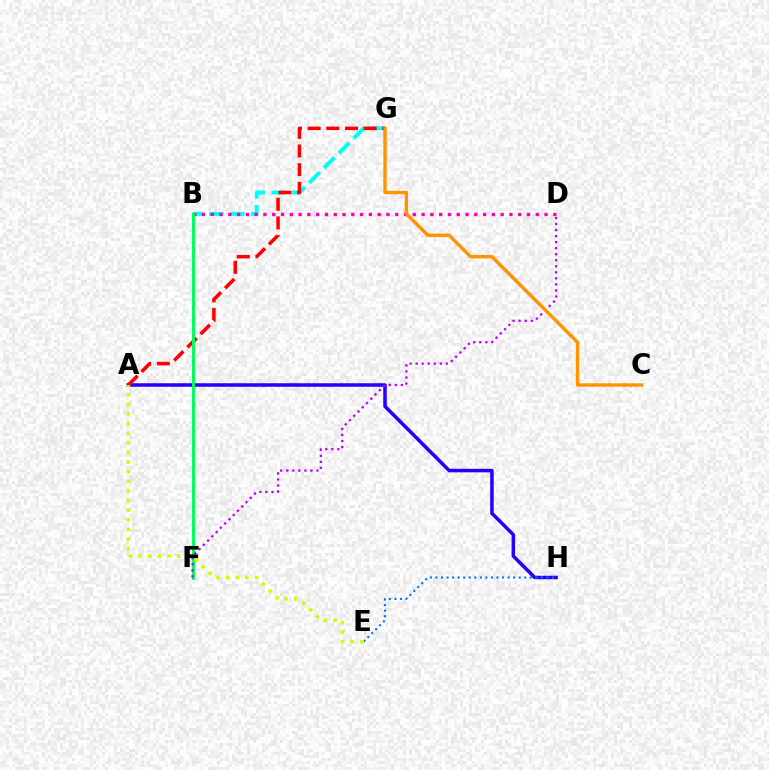{('A', 'H'): [{'color': '#2500ff', 'line_style': 'solid', 'thickness': 2.53}], ('B', 'G'): [{'color': '#00fff6', 'line_style': 'dashed', 'thickness': 2.84}], ('E', 'H'): [{'color': '#0074ff', 'line_style': 'dotted', 'thickness': 1.51}], ('B', 'D'): [{'color': '#ff00ac', 'line_style': 'dotted', 'thickness': 2.39}], ('A', 'G'): [{'color': '#ff0000', 'line_style': 'dashed', 'thickness': 2.54}], ('B', 'F'): [{'color': '#3dff00', 'line_style': 'dashed', 'thickness': 1.9}, {'color': '#00ff5c', 'line_style': 'solid', 'thickness': 2.12}], ('A', 'E'): [{'color': '#d1ff00', 'line_style': 'dotted', 'thickness': 2.62}], ('D', 'F'): [{'color': '#b900ff', 'line_style': 'dotted', 'thickness': 1.64}], ('C', 'G'): [{'color': '#ff9400', 'line_style': 'solid', 'thickness': 2.46}]}